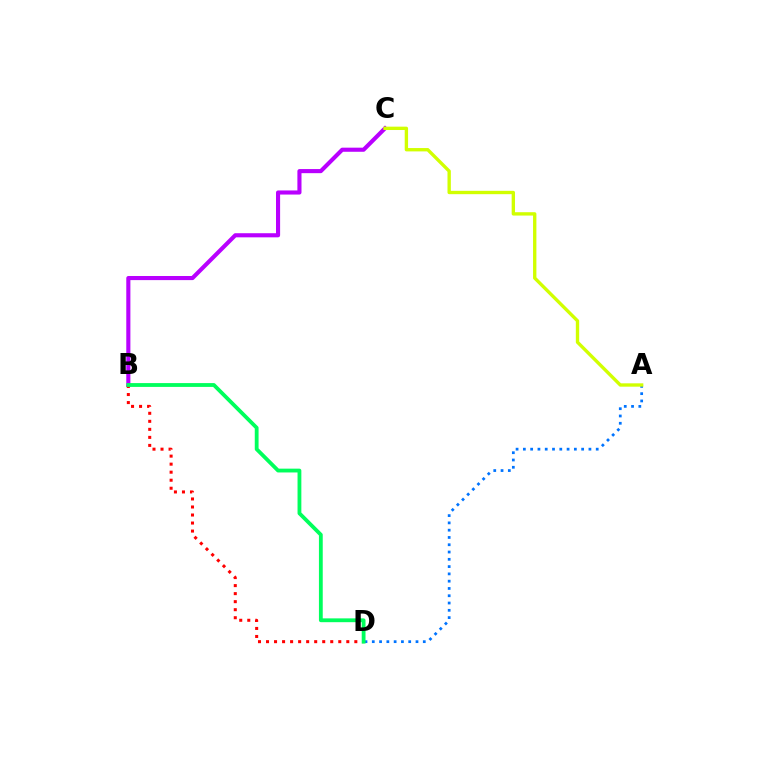{('A', 'D'): [{'color': '#0074ff', 'line_style': 'dotted', 'thickness': 1.98}], ('B', 'C'): [{'color': '#b900ff', 'line_style': 'solid', 'thickness': 2.96}], ('B', 'D'): [{'color': '#ff0000', 'line_style': 'dotted', 'thickness': 2.18}, {'color': '#00ff5c', 'line_style': 'solid', 'thickness': 2.74}], ('A', 'C'): [{'color': '#d1ff00', 'line_style': 'solid', 'thickness': 2.41}]}